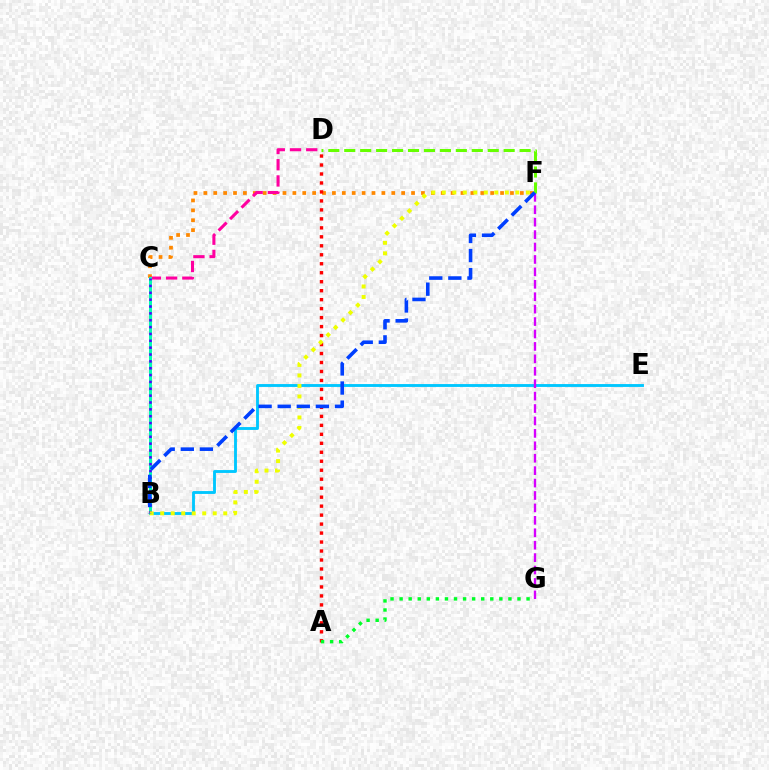{('B', 'E'): [{'color': '#00c7ff', 'line_style': 'solid', 'thickness': 2.06}], ('C', 'F'): [{'color': '#ff8800', 'line_style': 'dotted', 'thickness': 2.69}], ('C', 'D'): [{'color': '#ff00a0', 'line_style': 'dashed', 'thickness': 2.2}], ('B', 'C'): [{'color': '#00ffaf', 'line_style': 'solid', 'thickness': 2.15}, {'color': '#4f00ff', 'line_style': 'dotted', 'thickness': 1.86}], ('F', 'G'): [{'color': '#d600ff', 'line_style': 'dashed', 'thickness': 1.69}], ('D', 'F'): [{'color': '#66ff00', 'line_style': 'dashed', 'thickness': 2.17}], ('A', 'D'): [{'color': '#ff0000', 'line_style': 'dotted', 'thickness': 2.44}], ('B', 'F'): [{'color': '#eeff00', 'line_style': 'dotted', 'thickness': 2.85}, {'color': '#003fff', 'line_style': 'dashed', 'thickness': 2.59}], ('A', 'G'): [{'color': '#00ff27', 'line_style': 'dotted', 'thickness': 2.46}]}